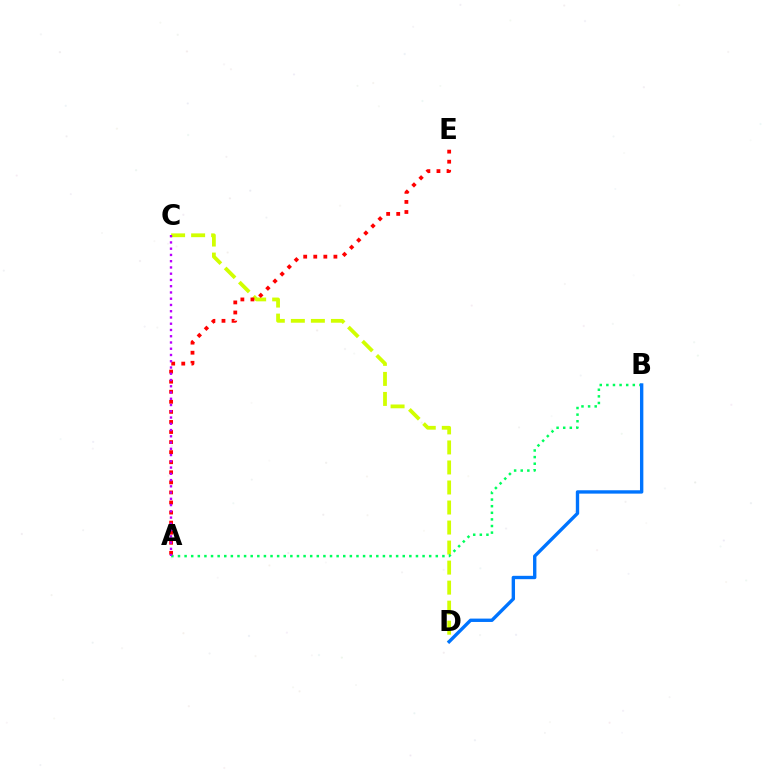{('C', 'D'): [{'color': '#d1ff00', 'line_style': 'dashed', 'thickness': 2.72}], ('A', 'B'): [{'color': '#00ff5c', 'line_style': 'dotted', 'thickness': 1.8}], ('A', 'E'): [{'color': '#ff0000', 'line_style': 'dotted', 'thickness': 2.74}], ('A', 'C'): [{'color': '#b900ff', 'line_style': 'dotted', 'thickness': 1.7}], ('B', 'D'): [{'color': '#0074ff', 'line_style': 'solid', 'thickness': 2.42}]}